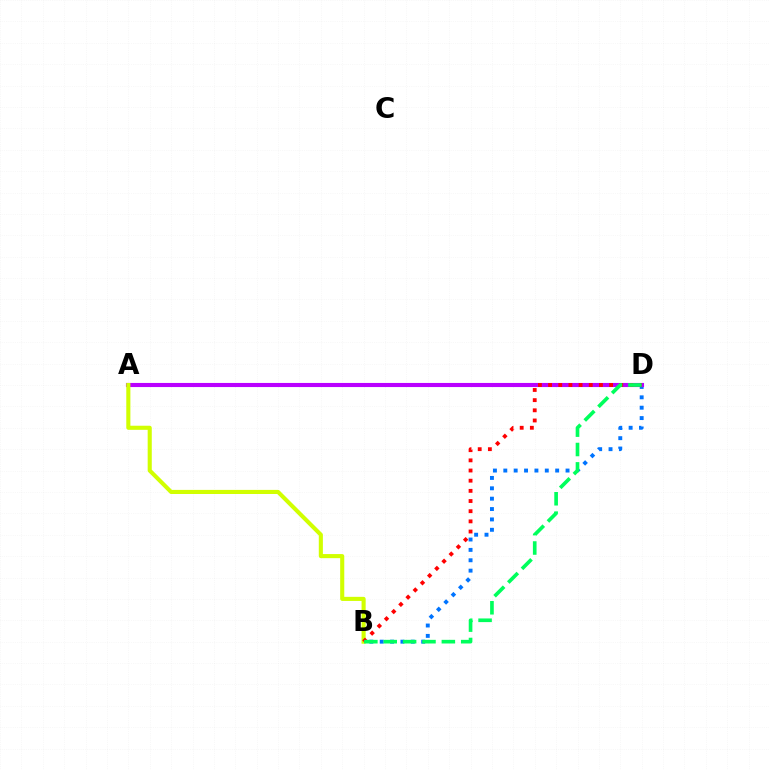{('B', 'D'): [{'color': '#0074ff', 'line_style': 'dotted', 'thickness': 2.82}, {'color': '#ff0000', 'line_style': 'dotted', 'thickness': 2.76}, {'color': '#00ff5c', 'line_style': 'dashed', 'thickness': 2.63}], ('A', 'D'): [{'color': '#b900ff', 'line_style': 'solid', 'thickness': 2.96}], ('A', 'B'): [{'color': '#d1ff00', 'line_style': 'solid', 'thickness': 2.95}]}